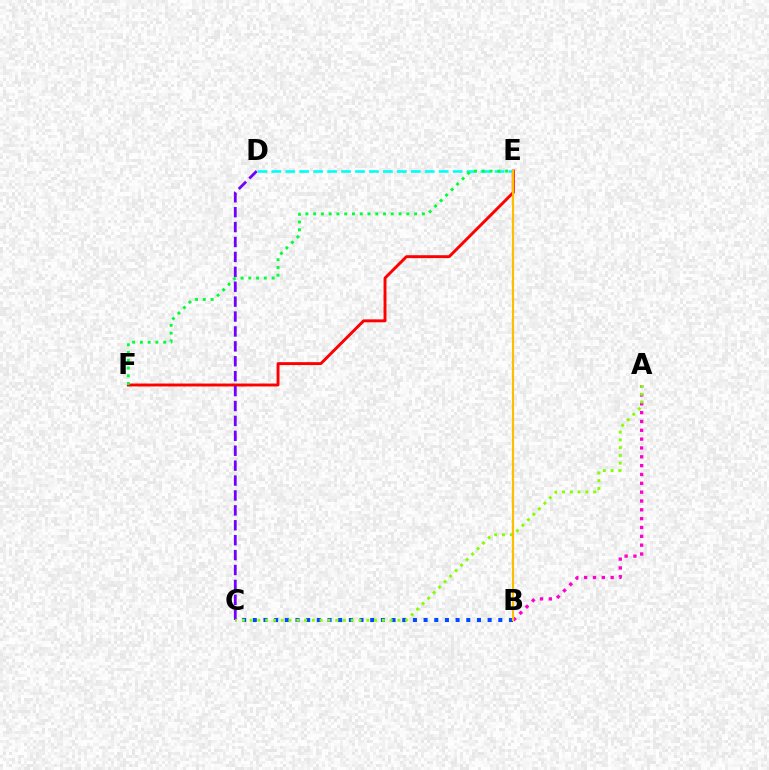{('A', 'B'): [{'color': '#ff00cf', 'line_style': 'dotted', 'thickness': 2.4}], ('E', 'F'): [{'color': '#ff0000', 'line_style': 'solid', 'thickness': 2.1}, {'color': '#00ff39', 'line_style': 'dotted', 'thickness': 2.11}], ('B', 'C'): [{'color': '#004bff', 'line_style': 'dotted', 'thickness': 2.9}], ('C', 'D'): [{'color': '#7200ff', 'line_style': 'dashed', 'thickness': 2.03}], ('D', 'E'): [{'color': '#00fff6', 'line_style': 'dashed', 'thickness': 1.89}], ('A', 'C'): [{'color': '#84ff00', 'line_style': 'dotted', 'thickness': 2.11}], ('B', 'E'): [{'color': '#ffbd00', 'line_style': 'solid', 'thickness': 1.55}]}